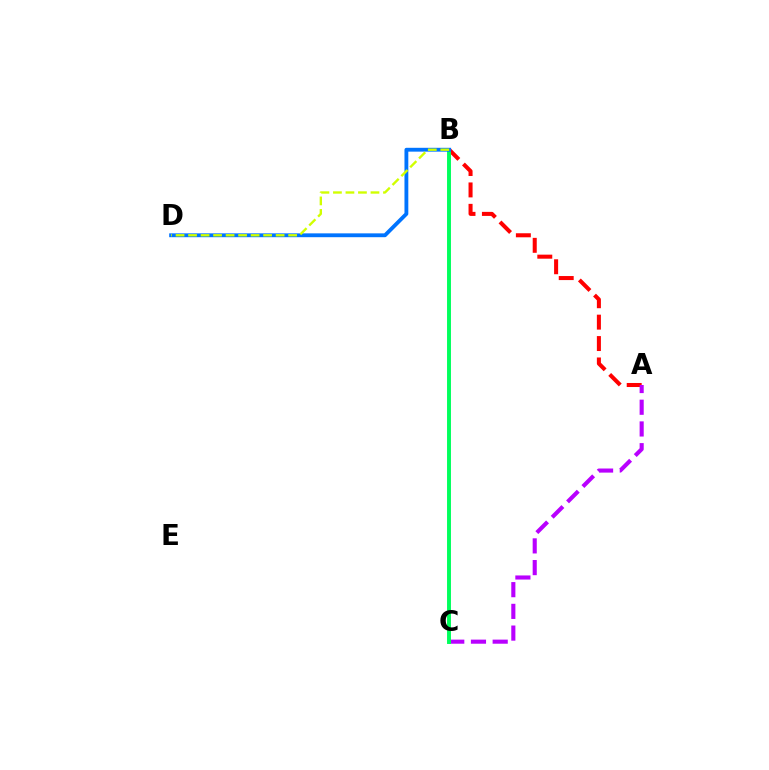{('A', 'B'): [{'color': '#ff0000', 'line_style': 'dashed', 'thickness': 2.91}], ('A', 'C'): [{'color': '#b900ff', 'line_style': 'dashed', 'thickness': 2.95}], ('B', 'C'): [{'color': '#00ff5c', 'line_style': 'solid', 'thickness': 2.82}], ('B', 'D'): [{'color': '#0074ff', 'line_style': 'solid', 'thickness': 2.77}, {'color': '#d1ff00', 'line_style': 'dashed', 'thickness': 1.7}]}